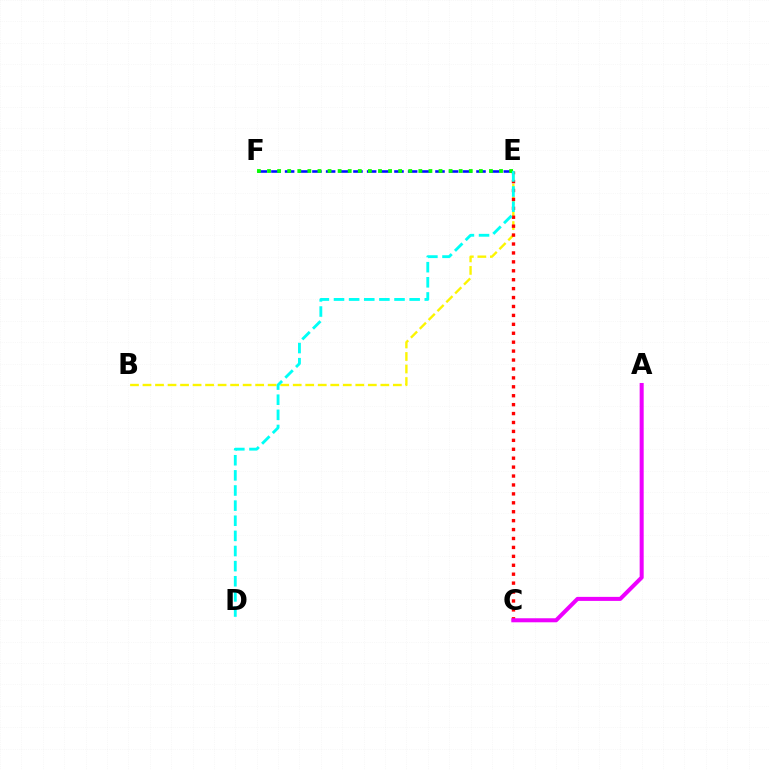{('B', 'E'): [{'color': '#fcf500', 'line_style': 'dashed', 'thickness': 1.7}], ('C', 'E'): [{'color': '#ff0000', 'line_style': 'dotted', 'thickness': 2.42}], ('A', 'C'): [{'color': '#ee00ff', 'line_style': 'solid', 'thickness': 2.9}], ('E', 'F'): [{'color': '#0010ff', 'line_style': 'dashed', 'thickness': 1.86}, {'color': '#08ff00', 'line_style': 'dotted', 'thickness': 2.74}], ('D', 'E'): [{'color': '#00fff6', 'line_style': 'dashed', 'thickness': 2.06}]}